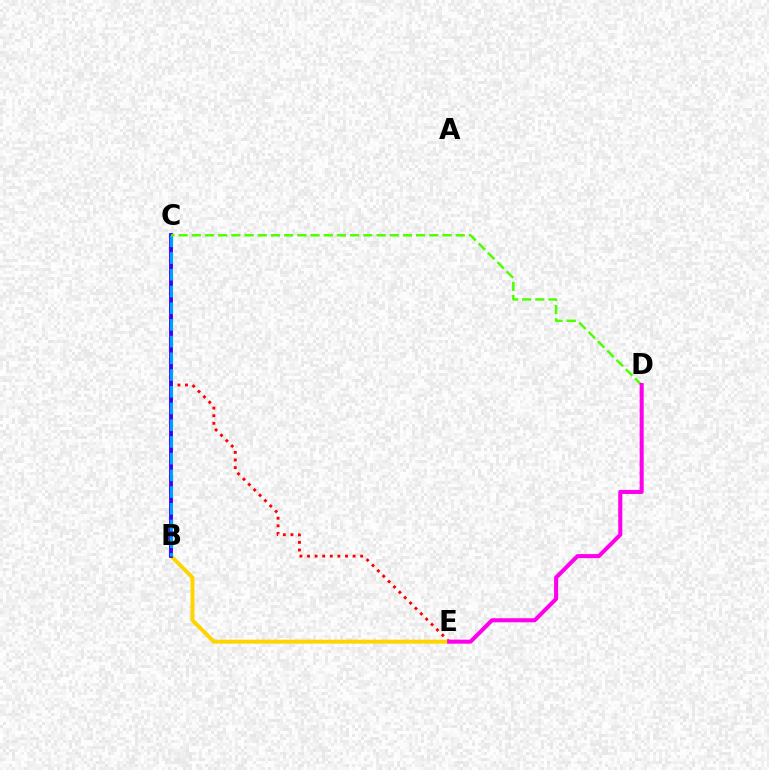{('C', 'E'): [{'color': '#ff0000', 'line_style': 'dotted', 'thickness': 2.06}], ('B', 'E'): [{'color': '#ffd500', 'line_style': 'solid', 'thickness': 2.83}], ('B', 'C'): [{'color': '#00ff86', 'line_style': 'dashed', 'thickness': 2.52}, {'color': '#3700ff', 'line_style': 'solid', 'thickness': 2.74}, {'color': '#009eff', 'line_style': 'dashed', 'thickness': 2.27}], ('C', 'D'): [{'color': '#4fff00', 'line_style': 'dashed', 'thickness': 1.79}], ('D', 'E'): [{'color': '#ff00ed', 'line_style': 'solid', 'thickness': 2.91}]}